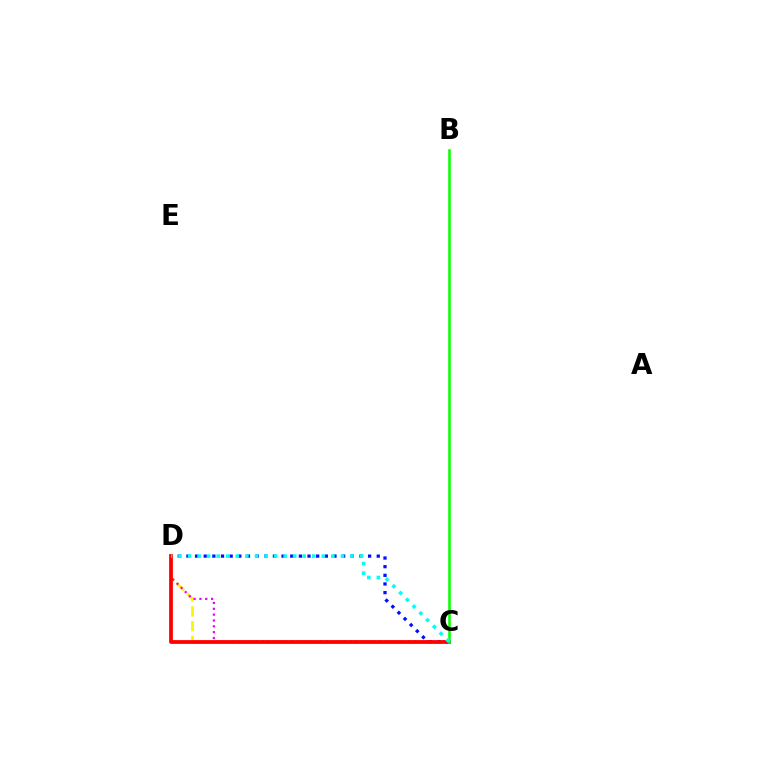{('C', 'D'): [{'color': '#fcf500', 'line_style': 'dashed', 'thickness': 2.0}, {'color': '#0010ff', 'line_style': 'dotted', 'thickness': 2.35}, {'color': '#ee00ff', 'line_style': 'dotted', 'thickness': 1.59}, {'color': '#ff0000', 'line_style': 'solid', 'thickness': 2.72}, {'color': '#00fff6', 'line_style': 'dotted', 'thickness': 2.6}], ('B', 'C'): [{'color': '#08ff00', 'line_style': 'solid', 'thickness': 1.85}]}